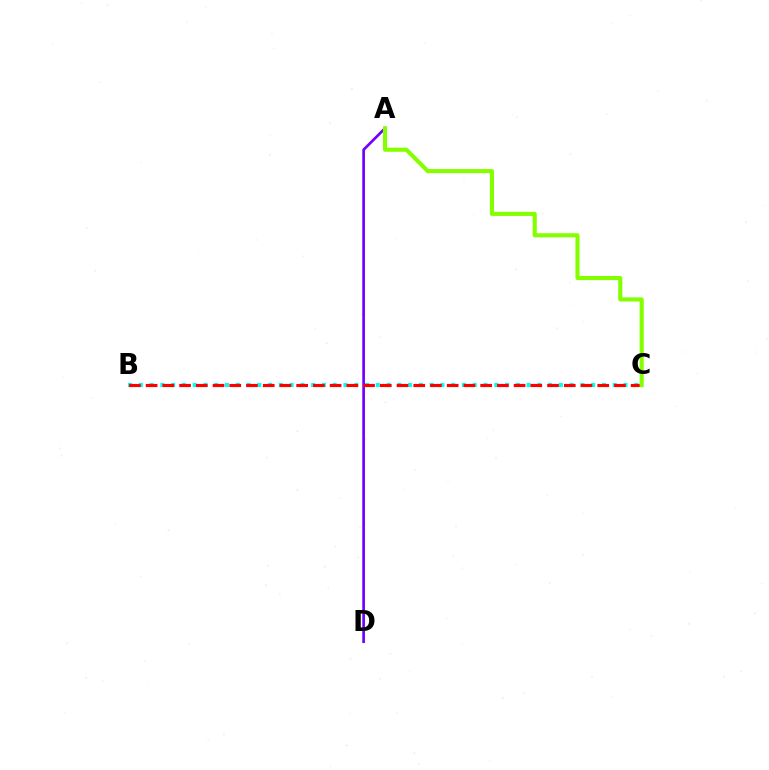{('A', 'D'): [{'color': '#7200ff', 'line_style': 'solid', 'thickness': 1.93}], ('B', 'C'): [{'color': '#00fff6', 'line_style': 'dotted', 'thickness': 2.93}, {'color': '#ff0000', 'line_style': 'dashed', 'thickness': 2.27}], ('A', 'C'): [{'color': '#84ff00', 'line_style': 'solid', 'thickness': 2.96}]}